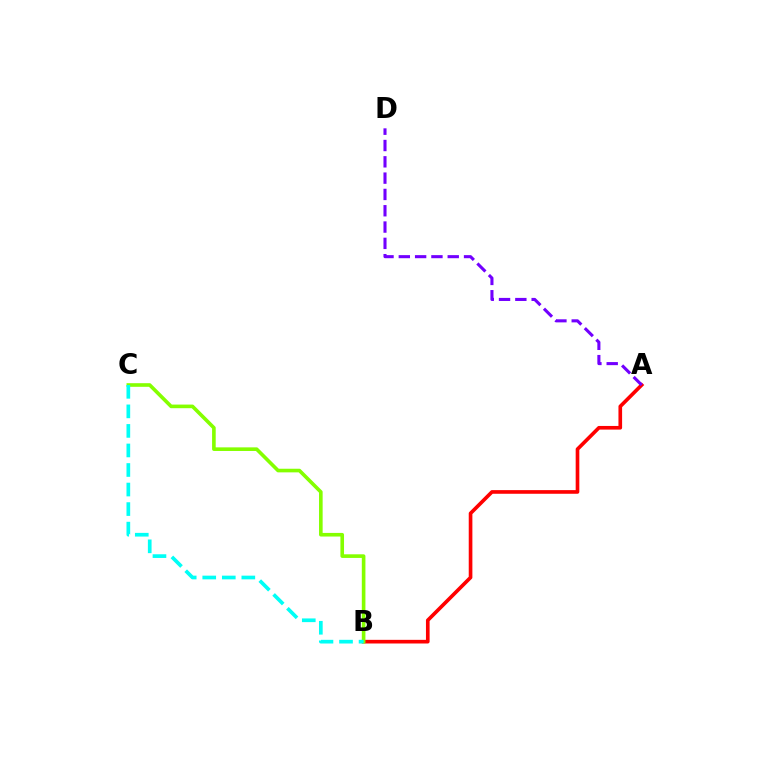{('A', 'B'): [{'color': '#ff0000', 'line_style': 'solid', 'thickness': 2.63}], ('B', 'C'): [{'color': '#84ff00', 'line_style': 'solid', 'thickness': 2.61}, {'color': '#00fff6', 'line_style': 'dashed', 'thickness': 2.65}], ('A', 'D'): [{'color': '#7200ff', 'line_style': 'dashed', 'thickness': 2.22}]}